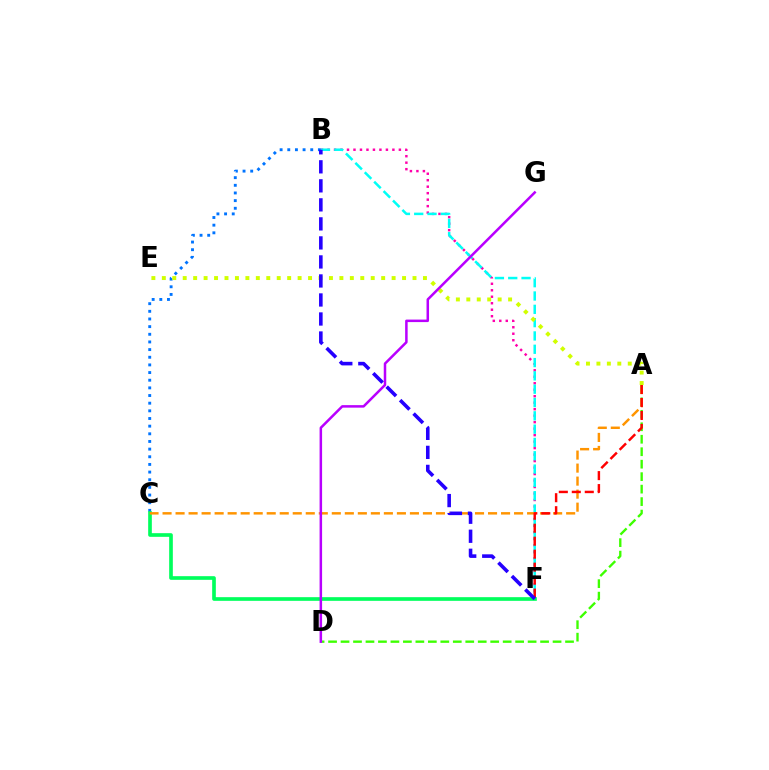{('B', 'F'): [{'color': '#ff00ac', 'line_style': 'dotted', 'thickness': 1.76}, {'color': '#00fff6', 'line_style': 'dashed', 'thickness': 1.81}, {'color': '#2500ff', 'line_style': 'dashed', 'thickness': 2.58}], ('A', 'D'): [{'color': '#3dff00', 'line_style': 'dashed', 'thickness': 1.69}], ('B', 'C'): [{'color': '#0074ff', 'line_style': 'dotted', 'thickness': 2.08}], ('C', 'F'): [{'color': '#00ff5c', 'line_style': 'solid', 'thickness': 2.64}], ('A', 'C'): [{'color': '#ff9400', 'line_style': 'dashed', 'thickness': 1.77}], ('A', 'E'): [{'color': '#d1ff00', 'line_style': 'dotted', 'thickness': 2.84}], ('A', 'F'): [{'color': '#ff0000', 'line_style': 'dashed', 'thickness': 1.76}], ('D', 'G'): [{'color': '#b900ff', 'line_style': 'solid', 'thickness': 1.81}]}